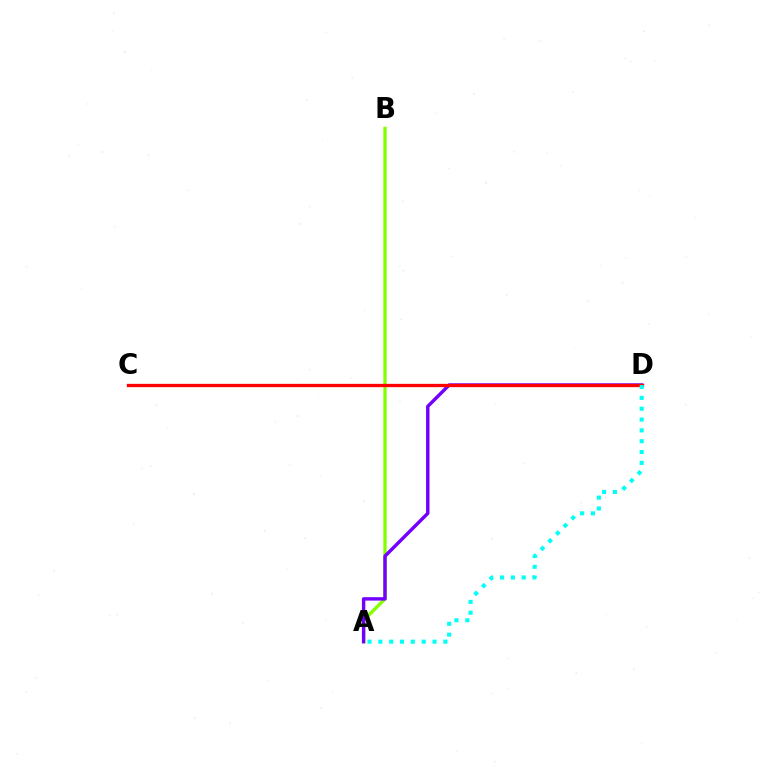{('A', 'B'): [{'color': '#84ff00', 'line_style': 'solid', 'thickness': 2.39}], ('A', 'D'): [{'color': '#7200ff', 'line_style': 'solid', 'thickness': 2.46}, {'color': '#00fff6', 'line_style': 'dotted', 'thickness': 2.94}], ('C', 'D'): [{'color': '#ff0000', 'line_style': 'solid', 'thickness': 2.37}]}